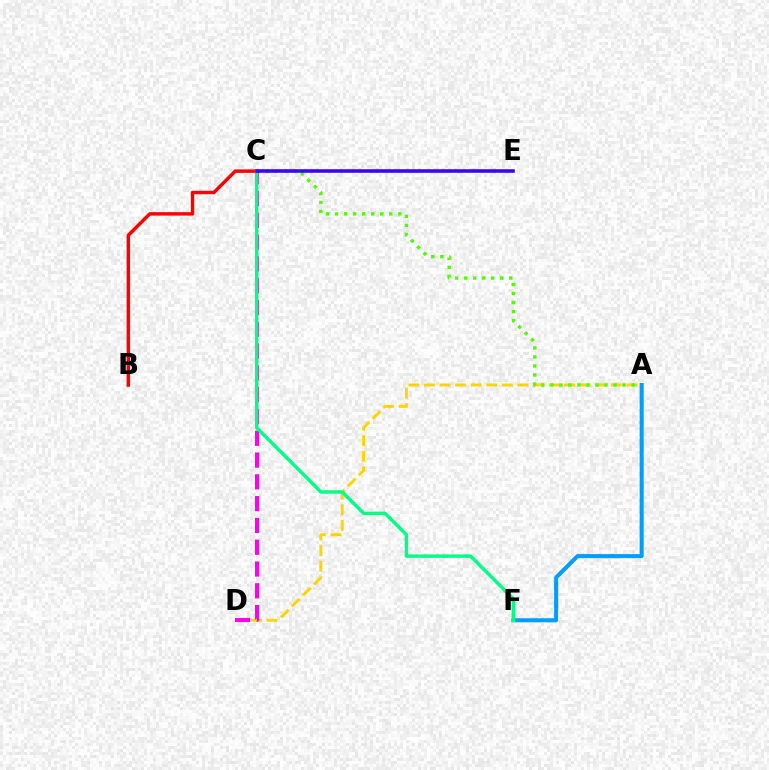{('A', 'D'): [{'color': '#ffd500', 'line_style': 'dashed', 'thickness': 2.12}], ('A', 'C'): [{'color': '#4fff00', 'line_style': 'dotted', 'thickness': 2.45}], ('B', 'C'): [{'color': '#ff0000', 'line_style': 'solid', 'thickness': 2.49}], ('C', 'D'): [{'color': '#ff00ed', 'line_style': 'dashed', 'thickness': 2.96}], ('A', 'F'): [{'color': '#009eff', 'line_style': 'solid', 'thickness': 2.9}], ('C', 'F'): [{'color': '#00ff86', 'line_style': 'solid', 'thickness': 2.47}], ('C', 'E'): [{'color': '#3700ff', 'line_style': 'solid', 'thickness': 2.56}]}